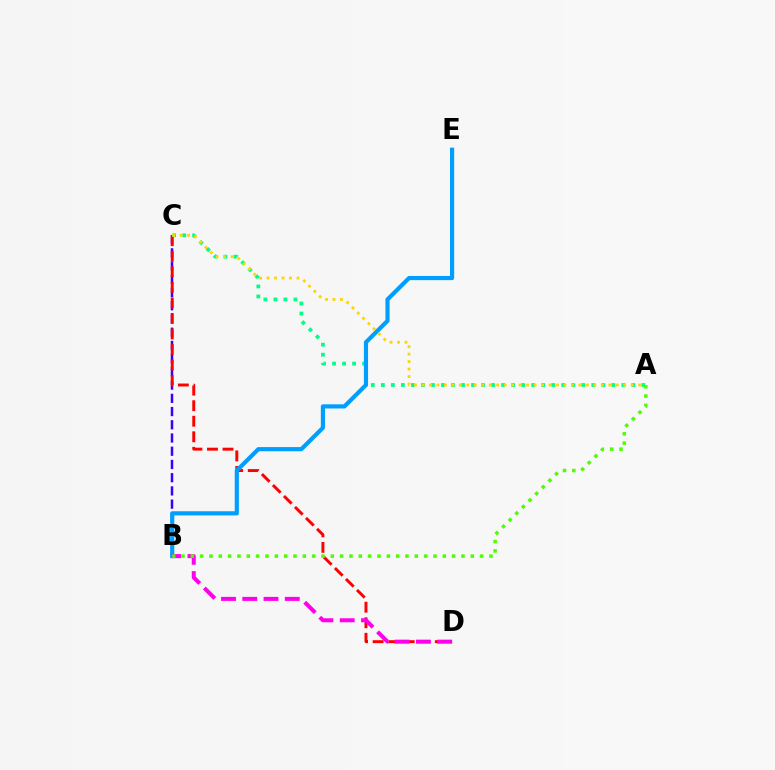{('B', 'C'): [{'color': '#3700ff', 'line_style': 'dashed', 'thickness': 1.8}], ('C', 'D'): [{'color': '#ff0000', 'line_style': 'dashed', 'thickness': 2.11}], ('A', 'C'): [{'color': '#00ff86', 'line_style': 'dotted', 'thickness': 2.72}, {'color': '#ffd500', 'line_style': 'dotted', 'thickness': 2.03}], ('B', 'E'): [{'color': '#009eff', 'line_style': 'solid', 'thickness': 3.0}], ('B', 'D'): [{'color': '#ff00ed', 'line_style': 'dashed', 'thickness': 2.89}], ('A', 'B'): [{'color': '#4fff00', 'line_style': 'dotted', 'thickness': 2.54}]}